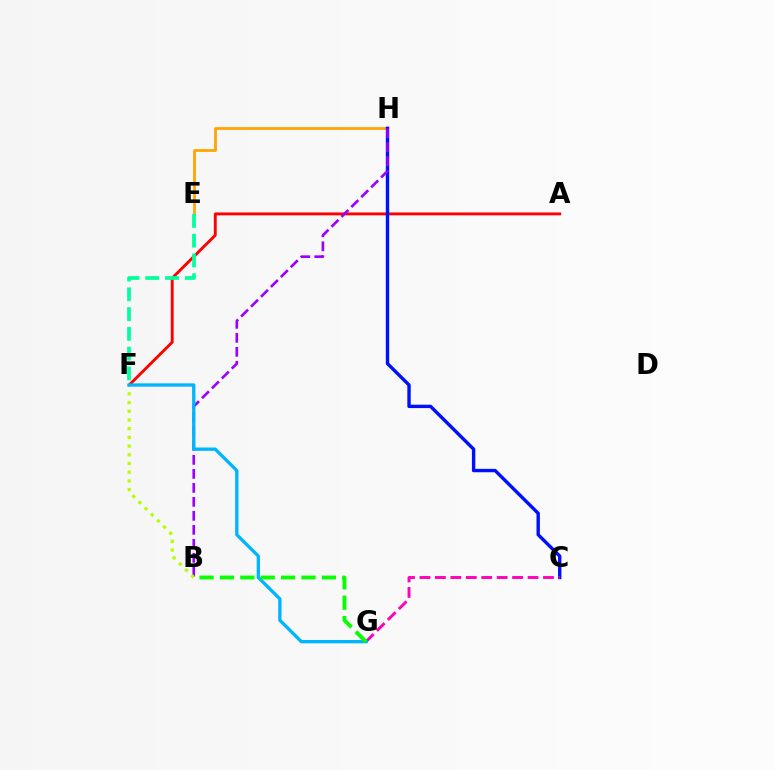{('A', 'F'): [{'color': '#ff0000', 'line_style': 'solid', 'thickness': 2.07}], ('E', 'H'): [{'color': '#ffa500', 'line_style': 'solid', 'thickness': 1.99}], ('C', 'H'): [{'color': '#0010ff', 'line_style': 'solid', 'thickness': 2.44}], ('E', 'F'): [{'color': '#00ff9d', 'line_style': 'dashed', 'thickness': 2.69}], ('B', 'H'): [{'color': '#9b00ff', 'line_style': 'dashed', 'thickness': 1.9}], ('B', 'F'): [{'color': '#b3ff00', 'line_style': 'dotted', 'thickness': 2.36}], ('C', 'G'): [{'color': '#ff00bd', 'line_style': 'dashed', 'thickness': 2.1}], ('F', 'G'): [{'color': '#00b5ff', 'line_style': 'solid', 'thickness': 2.39}], ('B', 'G'): [{'color': '#08ff00', 'line_style': 'dashed', 'thickness': 2.77}]}